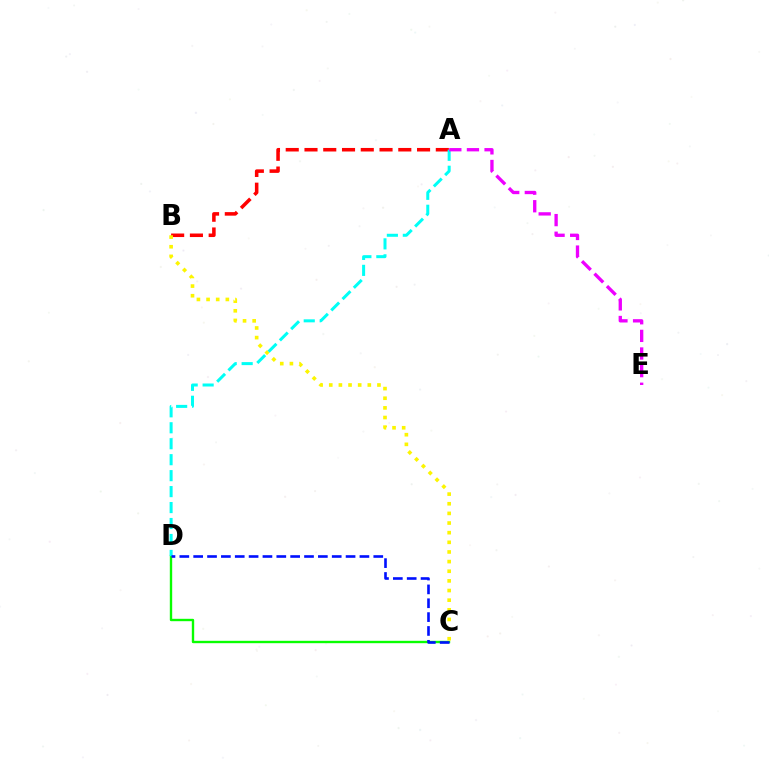{('C', 'D'): [{'color': '#08ff00', 'line_style': 'solid', 'thickness': 1.71}, {'color': '#0010ff', 'line_style': 'dashed', 'thickness': 1.88}], ('A', 'B'): [{'color': '#ff0000', 'line_style': 'dashed', 'thickness': 2.55}], ('B', 'C'): [{'color': '#fcf500', 'line_style': 'dotted', 'thickness': 2.62}], ('A', 'D'): [{'color': '#00fff6', 'line_style': 'dashed', 'thickness': 2.17}], ('A', 'E'): [{'color': '#ee00ff', 'line_style': 'dashed', 'thickness': 2.39}]}